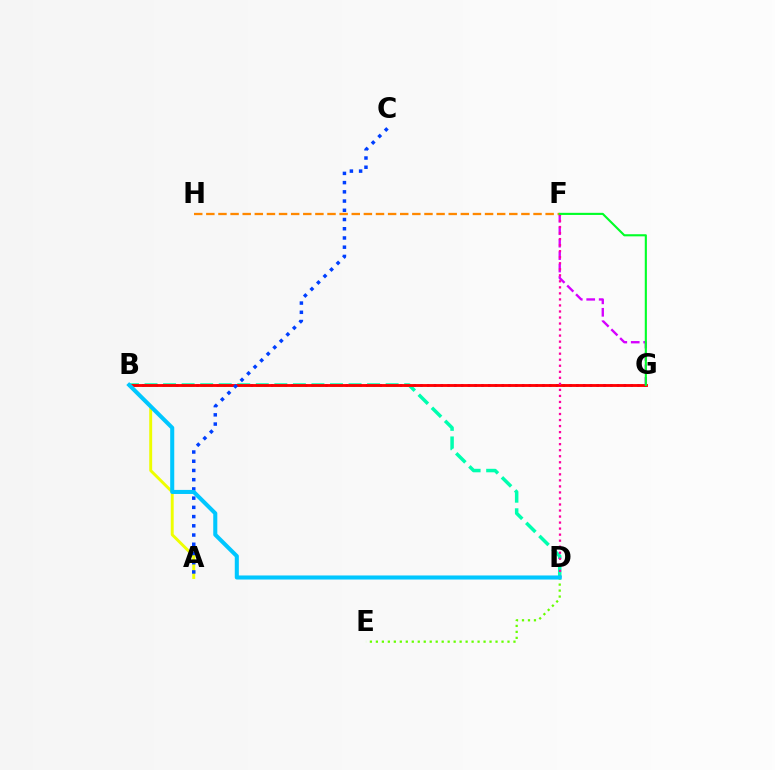{('B', 'G'): [{'color': '#4f00ff', 'line_style': 'dotted', 'thickness': 1.84}, {'color': '#ff0000', 'line_style': 'solid', 'thickness': 2.05}], ('B', 'D'): [{'color': '#00ffaf', 'line_style': 'dashed', 'thickness': 2.52}, {'color': '#00c7ff', 'line_style': 'solid', 'thickness': 2.92}], ('F', 'G'): [{'color': '#d600ff', 'line_style': 'dashed', 'thickness': 1.69}, {'color': '#00ff27', 'line_style': 'solid', 'thickness': 1.53}], ('F', 'H'): [{'color': '#ff8800', 'line_style': 'dashed', 'thickness': 1.65}], ('A', 'B'): [{'color': '#eeff00', 'line_style': 'solid', 'thickness': 2.1}], ('D', 'E'): [{'color': '#66ff00', 'line_style': 'dotted', 'thickness': 1.63}], ('A', 'C'): [{'color': '#003fff', 'line_style': 'dotted', 'thickness': 2.51}], ('D', 'F'): [{'color': '#ff00a0', 'line_style': 'dotted', 'thickness': 1.64}]}